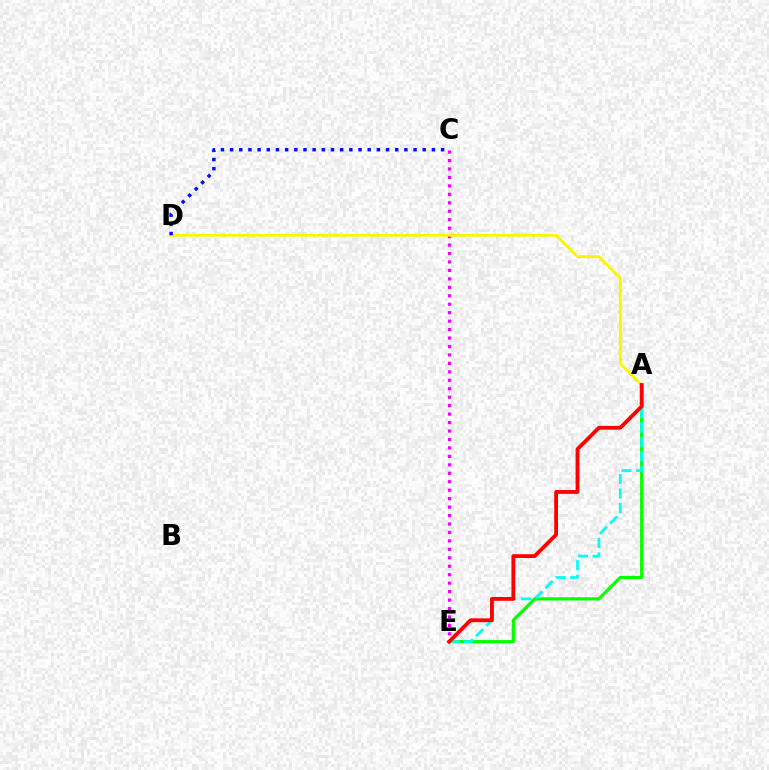{('C', 'E'): [{'color': '#ee00ff', 'line_style': 'dotted', 'thickness': 2.3}], ('A', 'E'): [{'color': '#08ff00', 'line_style': 'solid', 'thickness': 2.3}, {'color': '#00fff6', 'line_style': 'dashed', 'thickness': 1.98}, {'color': '#ff0000', 'line_style': 'solid', 'thickness': 2.75}], ('A', 'D'): [{'color': '#fcf500', 'line_style': 'solid', 'thickness': 2.04}], ('C', 'D'): [{'color': '#0010ff', 'line_style': 'dotted', 'thickness': 2.49}]}